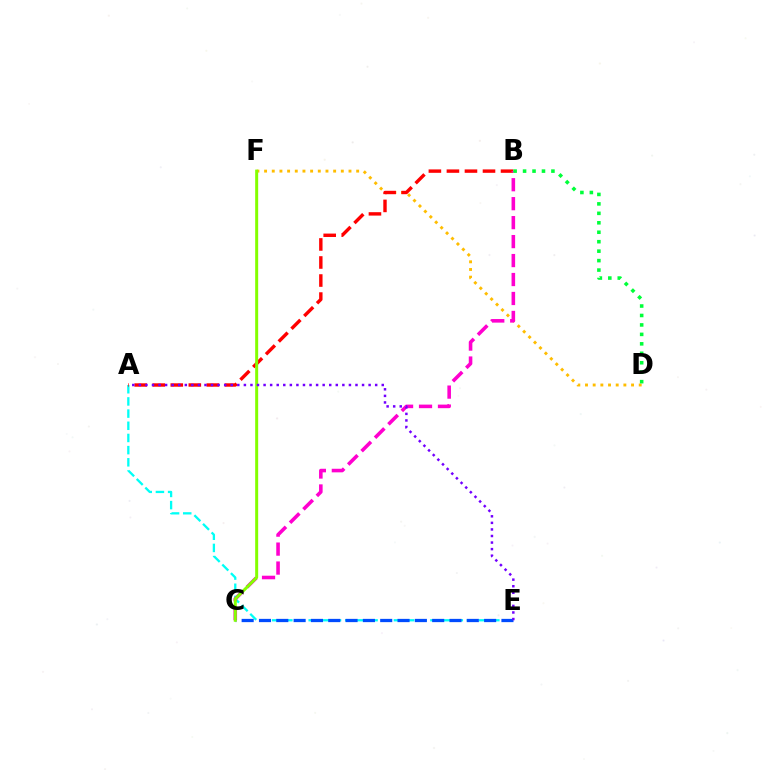{('D', 'F'): [{'color': '#ffbd00', 'line_style': 'dotted', 'thickness': 2.08}], ('A', 'E'): [{'color': '#00fff6', 'line_style': 'dashed', 'thickness': 1.65}, {'color': '#7200ff', 'line_style': 'dotted', 'thickness': 1.78}], ('A', 'B'): [{'color': '#ff0000', 'line_style': 'dashed', 'thickness': 2.45}], ('B', 'C'): [{'color': '#ff00cf', 'line_style': 'dashed', 'thickness': 2.58}], ('C', 'E'): [{'color': '#004bff', 'line_style': 'dashed', 'thickness': 2.35}], ('C', 'F'): [{'color': '#84ff00', 'line_style': 'solid', 'thickness': 2.16}], ('B', 'D'): [{'color': '#00ff39', 'line_style': 'dotted', 'thickness': 2.57}]}